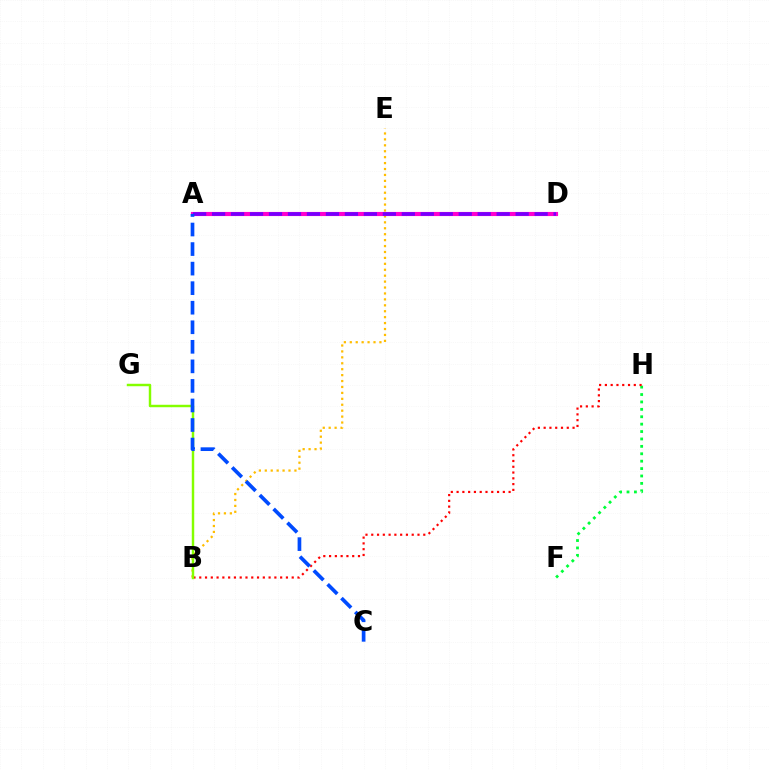{('B', 'E'): [{'color': '#ffbd00', 'line_style': 'dotted', 'thickness': 1.61}], ('F', 'H'): [{'color': '#00ff39', 'line_style': 'dotted', 'thickness': 2.01}], ('B', 'H'): [{'color': '#ff0000', 'line_style': 'dotted', 'thickness': 1.57}], ('B', 'G'): [{'color': '#84ff00', 'line_style': 'solid', 'thickness': 1.77}], ('A', 'D'): [{'color': '#00fff6', 'line_style': 'dotted', 'thickness': 2.65}, {'color': '#ff00cf', 'line_style': 'solid', 'thickness': 2.97}, {'color': '#7200ff', 'line_style': 'dashed', 'thickness': 2.58}], ('A', 'C'): [{'color': '#004bff', 'line_style': 'dashed', 'thickness': 2.66}]}